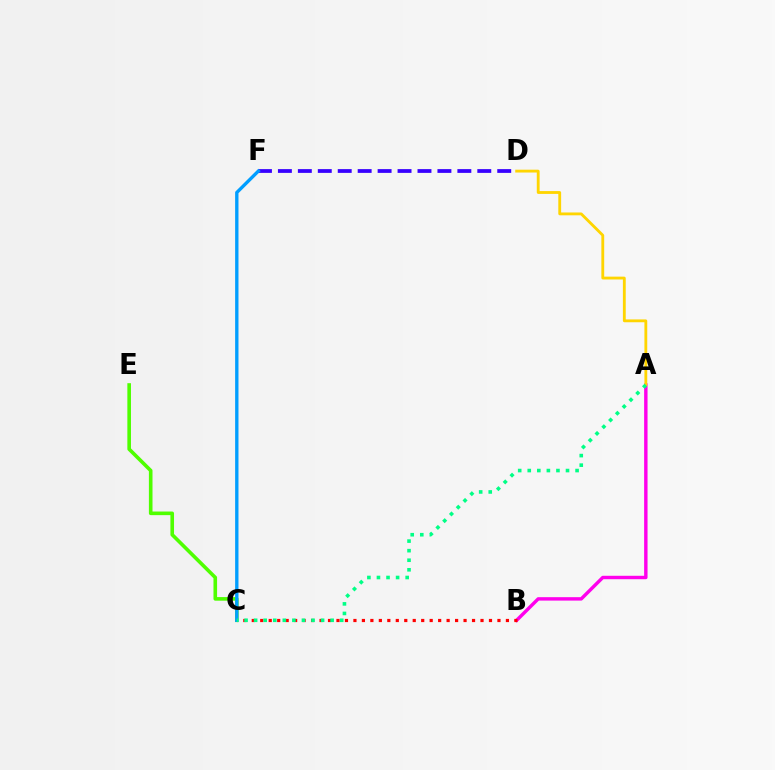{('D', 'F'): [{'color': '#3700ff', 'line_style': 'dashed', 'thickness': 2.71}], ('A', 'B'): [{'color': '#ff00ed', 'line_style': 'solid', 'thickness': 2.46}], ('A', 'D'): [{'color': '#ffd500', 'line_style': 'solid', 'thickness': 2.04}], ('C', 'E'): [{'color': '#4fff00', 'line_style': 'solid', 'thickness': 2.6}], ('B', 'C'): [{'color': '#ff0000', 'line_style': 'dotted', 'thickness': 2.3}], ('C', 'F'): [{'color': '#009eff', 'line_style': 'solid', 'thickness': 2.41}], ('A', 'C'): [{'color': '#00ff86', 'line_style': 'dotted', 'thickness': 2.6}]}